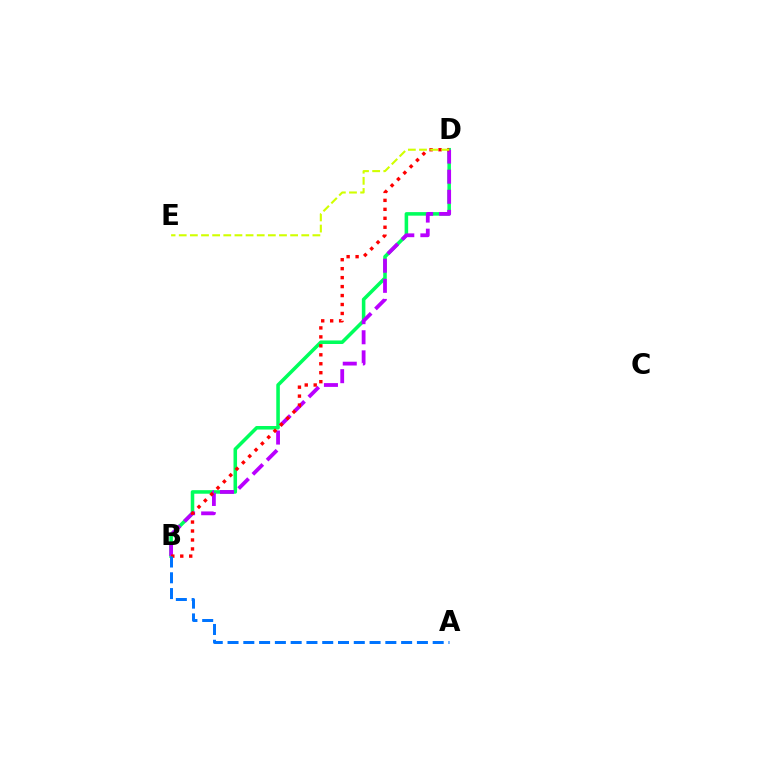{('B', 'D'): [{'color': '#00ff5c', 'line_style': 'solid', 'thickness': 2.55}, {'color': '#b900ff', 'line_style': 'dashed', 'thickness': 2.73}, {'color': '#ff0000', 'line_style': 'dotted', 'thickness': 2.43}], ('D', 'E'): [{'color': '#d1ff00', 'line_style': 'dashed', 'thickness': 1.51}], ('A', 'B'): [{'color': '#0074ff', 'line_style': 'dashed', 'thickness': 2.14}]}